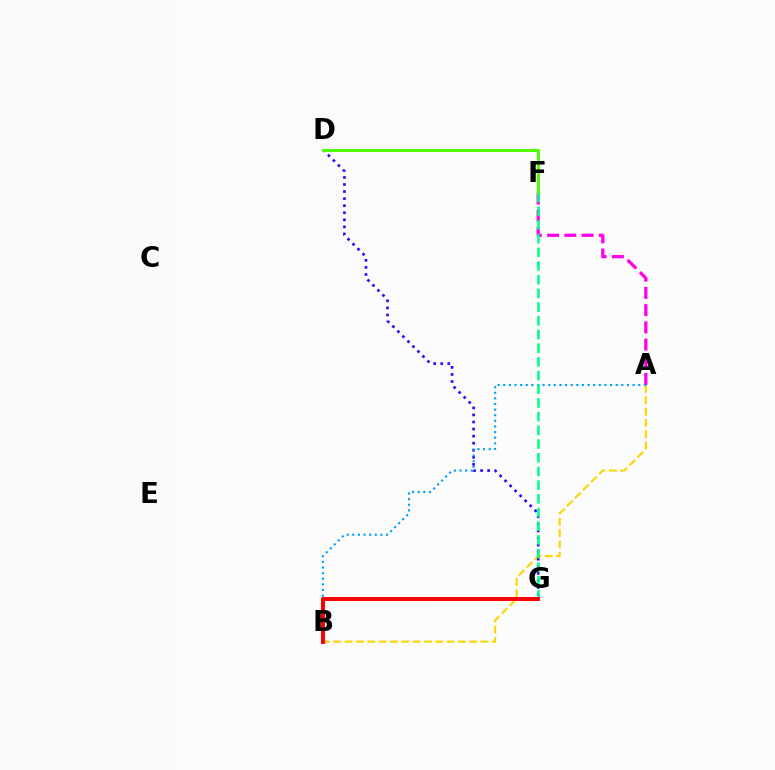{('A', 'F'): [{'color': '#ff00ed', 'line_style': 'dashed', 'thickness': 2.34}], ('A', 'B'): [{'color': '#ffd500', 'line_style': 'dashed', 'thickness': 1.54}, {'color': '#009eff', 'line_style': 'dotted', 'thickness': 1.53}], ('D', 'G'): [{'color': '#3700ff', 'line_style': 'dotted', 'thickness': 1.92}], ('D', 'F'): [{'color': '#4fff00', 'line_style': 'solid', 'thickness': 2.13}], ('F', 'G'): [{'color': '#00ff86', 'line_style': 'dashed', 'thickness': 1.86}], ('B', 'G'): [{'color': '#ff0000', 'line_style': 'solid', 'thickness': 2.86}]}